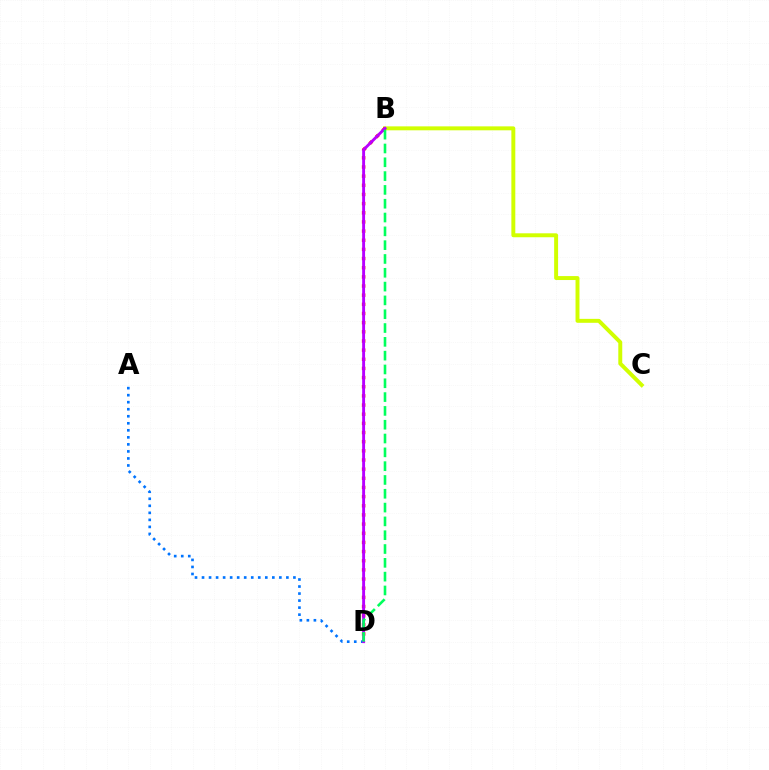{('B', 'C'): [{'color': '#d1ff00', 'line_style': 'solid', 'thickness': 2.84}], ('B', 'D'): [{'color': '#ff0000', 'line_style': 'dotted', 'thickness': 2.49}, {'color': '#b900ff', 'line_style': 'solid', 'thickness': 2.08}, {'color': '#00ff5c', 'line_style': 'dashed', 'thickness': 1.88}], ('A', 'D'): [{'color': '#0074ff', 'line_style': 'dotted', 'thickness': 1.91}]}